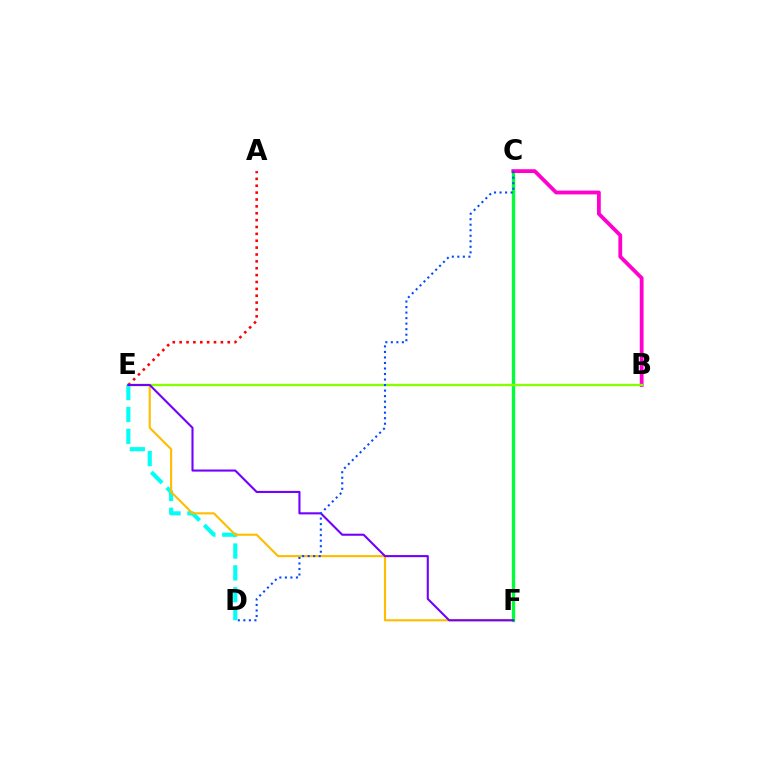{('D', 'E'): [{'color': '#00fff6', 'line_style': 'dashed', 'thickness': 2.97}], ('E', 'F'): [{'color': '#ffbd00', 'line_style': 'solid', 'thickness': 1.53}, {'color': '#7200ff', 'line_style': 'solid', 'thickness': 1.5}], ('C', 'F'): [{'color': '#00ff39', 'line_style': 'solid', 'thickness': 2.38}], ('A', 'E'): [{'color': '#ff0000', 'line_style': 'dotted', 'thickness': 1.87}], ('B', 'C'): [{'color': '#ff00cf', 'line_style': 'solid', 'thickness': 2.73}], ('B', 'E'): [{'color': '#84ff00', 'line_style': 'solid', 'thickness': 1.68}], ('C', 'D'): [{'color': '#004bff', 'line_style': 'dotted', 'thickness': 1.5}]}